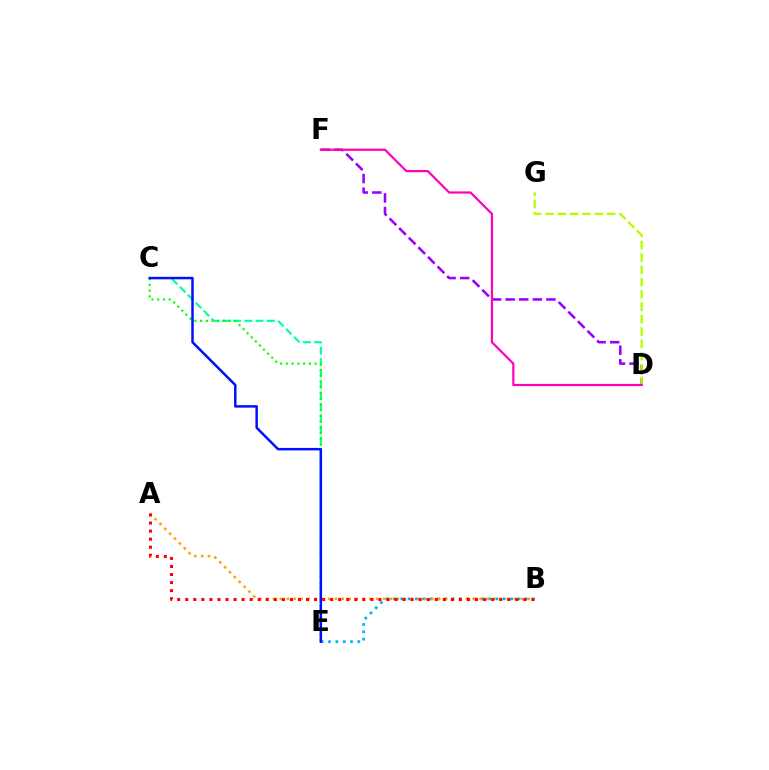{('C', 'E'): [{'color': '#00ff9d', 'line_style': 'dashed', 'thickness': 1.53}, {'color': '#08ff00', 'line_style': 'dotted', 'thickness': 1.56}, {'color': '#0010ff', 'line_style': 'solid', 'thickness': 1.79}], ('D', 'F'): [{'color': '#9b00ff', 'line_style': 'dashed', 'thickness': 1.85}, {'color': '#ff00bd', 'line_style': 'solid', 'thickness': 1.59}], ('D', 'G'): [{'color': '#b3ff00', 'line_style': 'dashed', 'thickness': 1.67}], ('B', 'E'): [{'color': '#00b5ff', 'line_style': 'dotted', 'thickness': 1.99}], ('A', 'B'): [{'color': '#ffa500', 'line_style': 'dotted', 'thickness': 1.87}, {'color': '#ff0000', 'line_style': 'dotted', 'thickness': 2.19}]}